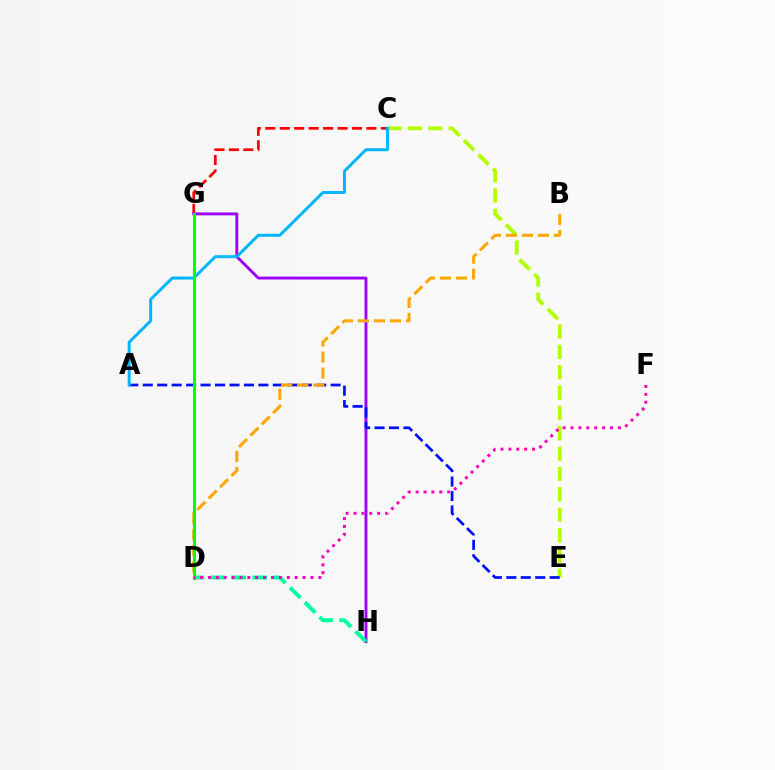{('C', 'G'): [{'color': '#ff0000', 'line_style': 'dashed', 'thickness': 1.96}], ('G', 'H'): [{'color': '#9b00ff', 'line_style': 'solid', 'thickness': 2.09}], ('C', 'E'): [{'color': '#b3ff00', 'line_style': 'dashed', 'thickness': 2.77}], ('A', 'E'): [{'color': '#0010ff', 'line_style': 'dashed', 'thickness': 1.96}], ('D', 'H'): [{'color': '#00ff9d', 'line_style': 'dashed', 'thickness': 2.84}], ('A', 'C'): [{'color': '#00b5ff', 'line_style': 'solid', 'thickness': 2.14}], ('B', 'D'): [{'color': '#ffa500', 'line_style': 'dashed', 'thickness': 2.18}], ('D', 'G'): [{'color': '#08ff00', 'line_style': 'solid', 'thickness': 2.21}], ('D', 'F'): [{'color': '#ff00bd', 'line_style': 'dotted', 'thickness': 2.14}]}